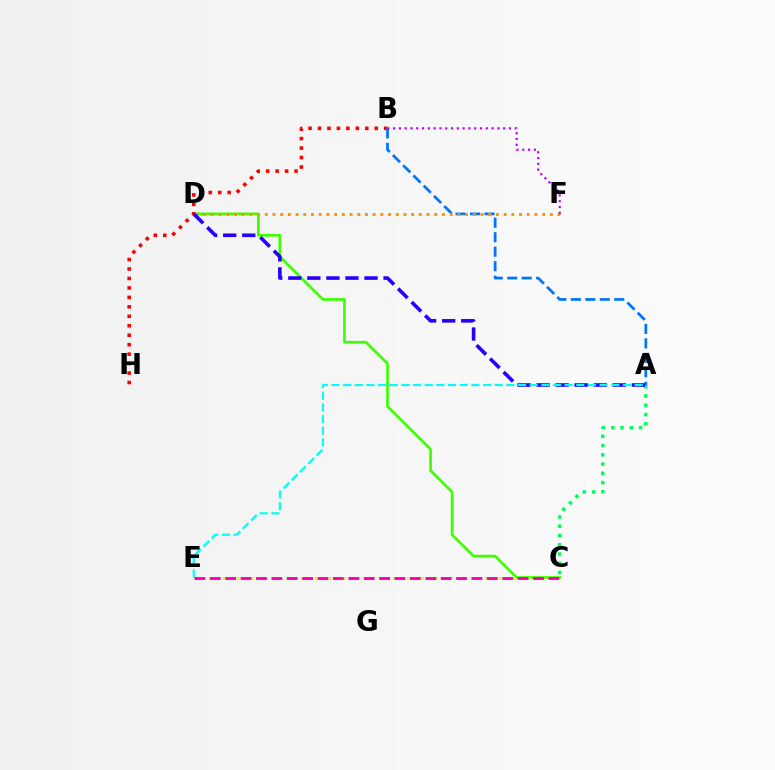{('C', 'D'): [{'color': '#3dff00', 'line_style': 'solid', 'thickness': 1.93}], ('C', 'E'): [{'color': '#d1ff00', 'line_style': 'dotted', 'thickness': 1.92}, {'color': '#ff00ac', 'line_style': 'dashed', 'thickness': 2.09}], ('B', 'H'): [{'color': '#ff0000', 'line_style': 'dotted', 'thickness': 2.57}], ('A', 'C'): [{'color': '#00ff5c', 'line_style': 'dotted', 'thickness': 2.52}], ('A', 'B'): [{'color': '#0074ff', 'line_style': 'dashed', 'thickness': 1.97}], ('D', 'F'): [{'color': '#ff9400', 'line_style': 'dotted', 'thickness': 2.09}], ('B', 'F'): [{'color': '#b900ff', 'line_style': 'dotted', 'thickness': 1.57}], ('A', 'D'): [{'color': '#2500ff', 'line_style': 'dashed', 'thickness': 2.59}], ('A', 'E'): [{'color': '#00fff6', 'line_style': 'dashed', 'thickness': 1.58}]}